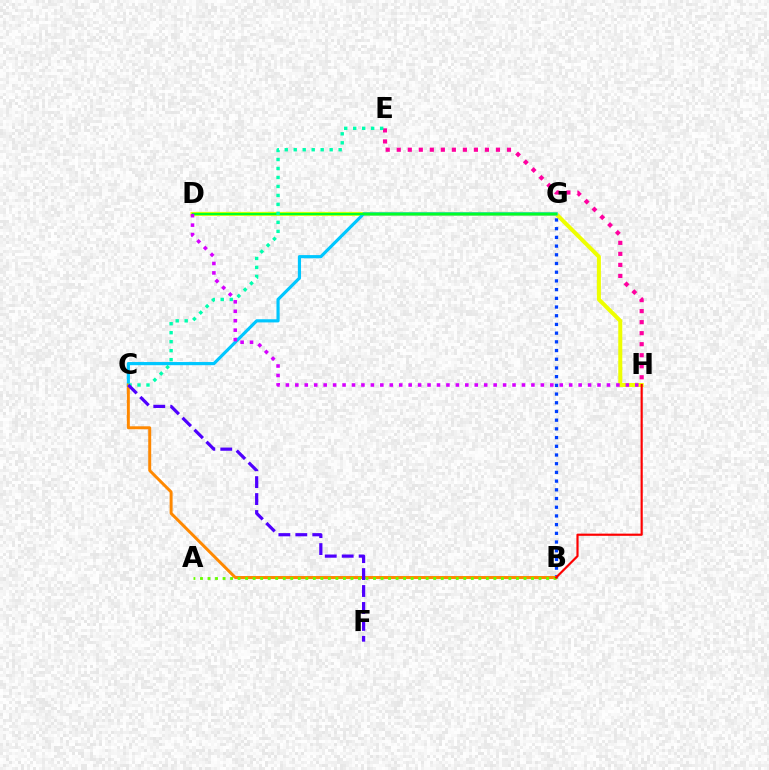{('E', 'H'): [{'color': '#ff00a0', 'line_style': 'dotted', 'thickness': 2.99}], ('D', 'H'): [{'color': '#eeff00', 'line_style': 'solid', 'thickness': 2.89}, {'color': '#d600ff', 'line_style': 'dotted', 'thickness': 2.57}], ('C', 'G'): [{'color': '#00c7ff', 'line_style': 'solid', 'thickness': 2.28}], ('B', 'G'): [{'color': '#003fff', 'line_style': 'dotted', 'thickness': 2.36}], ('D', 'G'): [{'color': '#00ff27', 'line_style': 'solid', 'thickness': 1.71}], ('B', 'C'): [{'color': '#ff8800', 'line_style': 'solid', 'thickness': 2.13}], ('A', 'B'): [{'color': '#66ff00', 'line_style': 'dotted', 'thickness': 2.04}], ('C', 'E'): [{'color': '#00ffaf', 'line_style': 'dotted', 'thickness': 2.44}], ('B', 'H'): [{'color': '#ff0000', 'line_style': 'solid', 'thickness': 1.57}], ('C', 'F'): [{'color': '#4f00ff', 'line_style': 'dashed', 'thickness': 2.3}]}